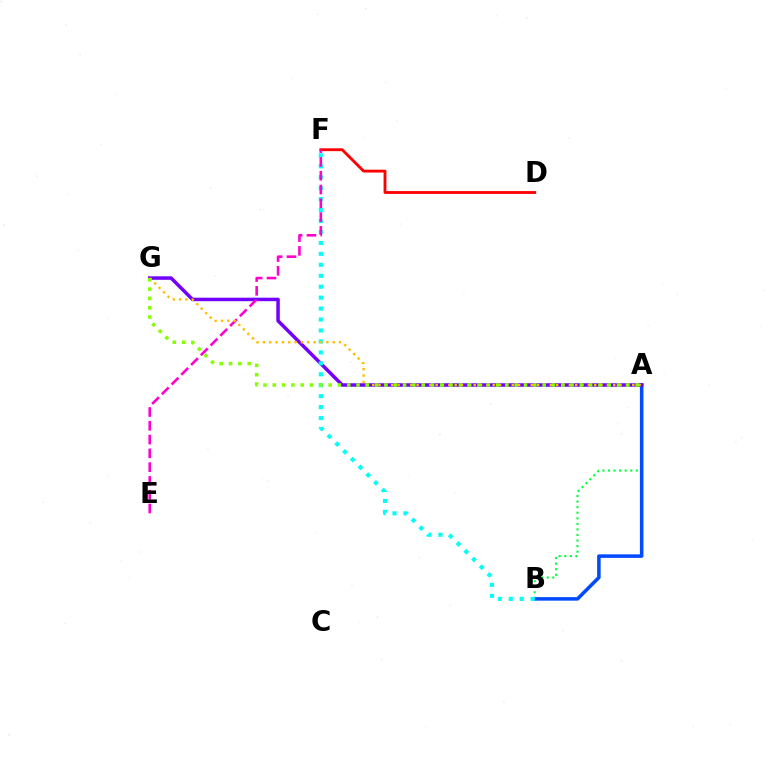{('D', 'F'): [{'color': '#ff0000', 'line_style': 'solid', 'thickness': 2.04}], ('A', 'B'): [{'color': '#00ff39', 'line_style': 'dotted', 'thickness': 1.51}, {'color': '#004bff', 'line_style': 'solid', 'thickness': 2.54}], ('A', 'G'): [{'color': '#7200ff', 'line_style': 'solid', 'thickness': 2.52}, {'color': '#ffbd00', 'line_style': 'dotted', 'thickness': 1.72}, {'color': '#84ff00', 'line_style': 'dotted', 'thickness': 2.53}], ('B', 'F'): [{'color': '#00fff6', 'line_style': 'dotted', 'thickness': 2.97}], ('E', 'F'): [{'color': '#ff00cf', 'line_style': 'dashed', 'thickness': 1.87}]}